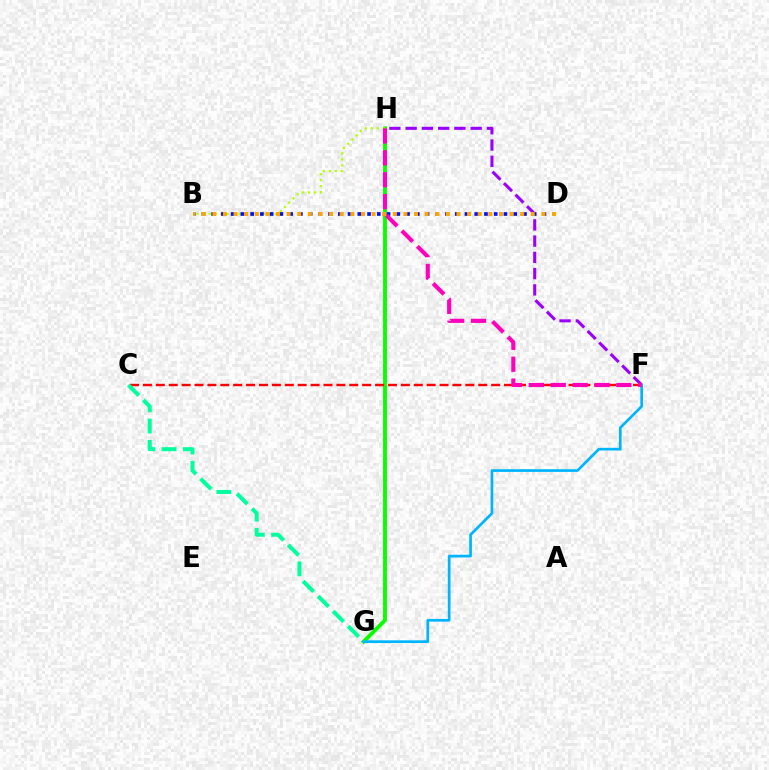{('G', 'H'): [{'color': '#08ff00', 'line_style': 'solid', 'thickness': 2.78}], ('C', 'F'): [{'color': '#ff0000', 'line_style': 'dashed', 'thickness': 1.75}], ('F', 'H'): [{'color': '#9b00ff', 'line_style': 'dashed', 'thickness': 2.21}, {'color': '#ff00bd', 'line_style': 'dashed', 'thickness': 2.97}], ('F', 'G'): [{'color': '#00b5ff', 'line_style': 'solid', 'thickness': 1.94}], ('B', 'H'): [{'color': '#b3ff00', 'line_style': 'dotted', 'thickness': 1.64}], ('B', 'D'): [{'color': '#0010ff', 'line_style': 'dotted', 'thickness': 2.65}, {'color': '#ffa500', 'line_style': 'dotted', 'thickness': 2.88}], ('C', 'G'): [{'color': '#00ff9d', 'line_style': 'dashed', 'thickness': 2.89}]}